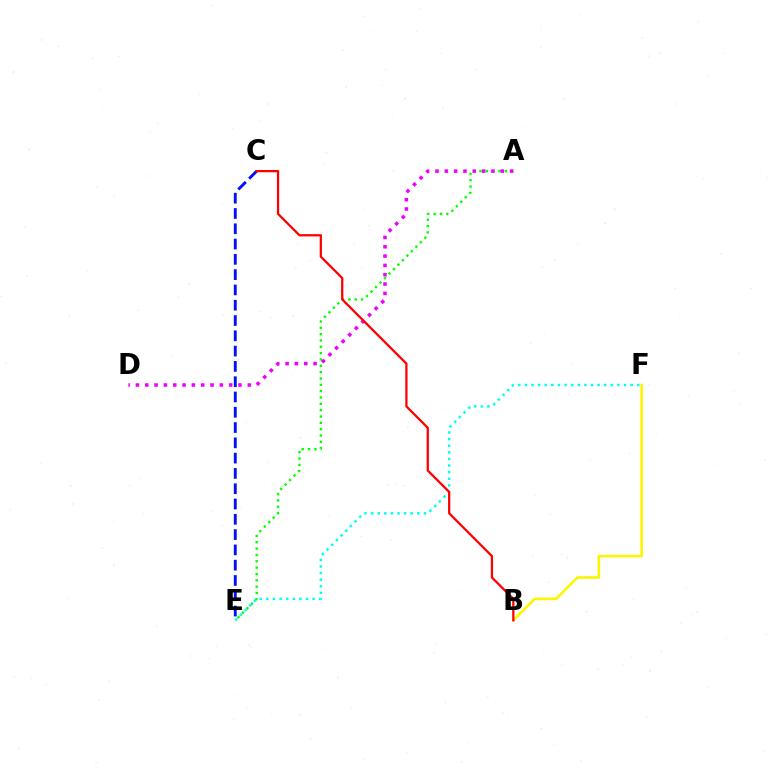{('A', 'E'): [{'color': '#08ff00', 'line_style': 'dotted', 'thickness': 1.72}], ('E', 'F'): [{'color': '#00fff6', 'line_style': 'dotted', 'thickness': 1.8}], ('B', 'F'): [{'color': '#fcf500', 'line_style': 'solid', 'thickness': 1.87}], ('C', 'E'): [{'color': '#0010ff', 'line_style': 'dashed', 'thickness': 2.08}], ('A', 'D'): [{'color': '#ee00ff', 'line_style': 'dotted', 'thickness': 2.53}], ('B', 'C'): [{'color': '#ff0000', 'line_style': 'solid', 'thickness': 1.62}]}